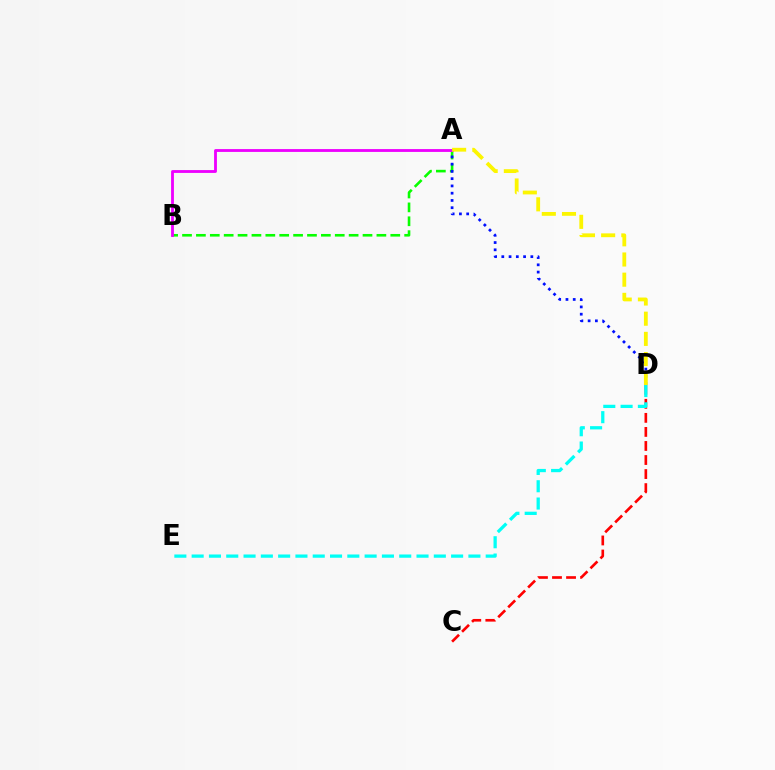{('A', 'B'): [{'color': '#08ff00', 'line_style': 'dashed', 'thickness': 1.89}, {'color': '#ee00ff', 'line_style': 'solid', 'thickness': 2.04}], ('A', 'D'): [{'color': '#0010ff', 'line_style': 'dotted', 'thickness': 1.97}, {'color': '#fcf500', 'line_style': 'dashed', 'thickness': 2.74}], ('C', 'D'): [{'color': '#ff0000', 'line_style': 'dashed', 'thickness': 1.91}], ('D', 'E'): [{'color': '#00fff6', 'line_style': 'dashed', 'thickness': 2.35}]}